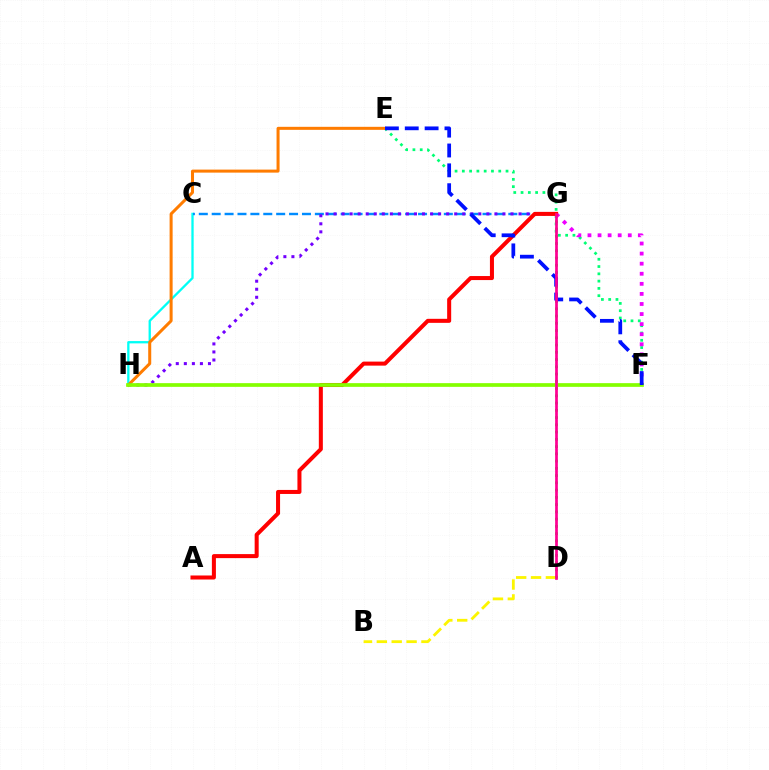{('E', 'F'): [{'color': '#00ff74', 'line_style': 'dotted', 'thickness': 1.98}, {'color': '#0010ff', 'line_style': 'dashed', 'thickness': 2.7}], ('C', 'H'): [{'color': '#00fff6', 'line_style': 'solid', 'thickness': 1.66}], ('F', 'G'): [{'color': '#ee00ff', 'line_style': 'dotted', 'thickness': 2.74}], ('B', 'D'): [{'color': '#fcf500', 'line_style': 'dashed', 'thickness': 2.02}], ('D', 'G'): [{'color': '#08ff00', 'line_style': 'dotted', 'thickness': 1.97}, {'color': '#ff0094', 'line_style': 'solid', 'thickness': 1.96}], ('C', 'G'): [{'color': '#008cff', 'line_style': 'dashed', 'thickness': 1.75}], ('E', 'H'): [{'color': '#ff7c00', 'line_style': 'solid', 'thickness': 2.17}], ('G', 'H'): [{'color': '#7200ff', 'line_style': 'dotted', 'thickness': 2.19}], ('A', 'G'): [{'color': '#ff0000', 'line_style': 'solid', 'thickness': 2.9}], ('F', 'H'): [{'color': '#84ff00', 'line_style': 'solid', 'thickness': 2.67}]}